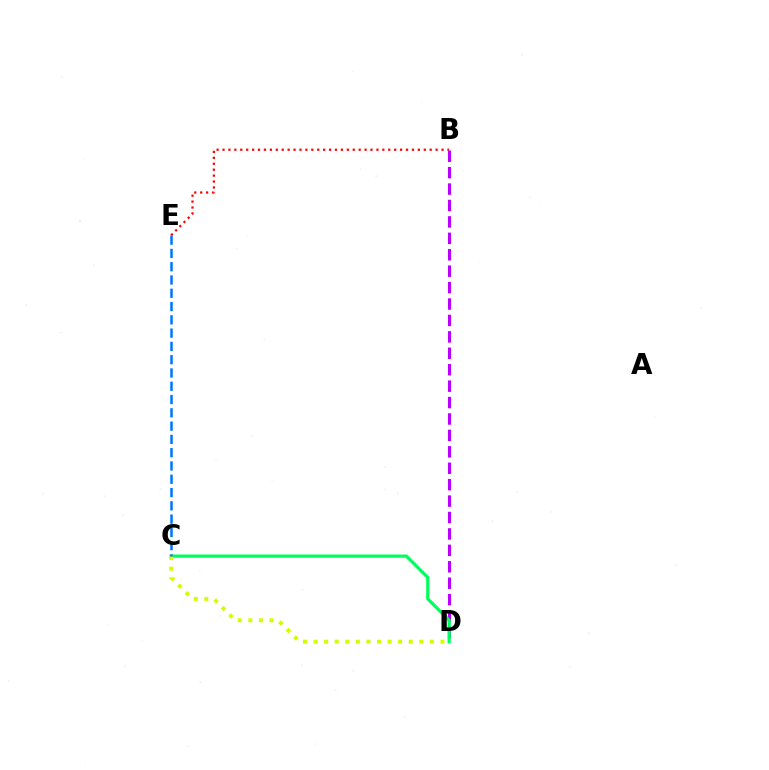{('B', 'E'): [{'color': '#ff0000', 'line_style': 'dotted', 'thickness': 1.61}], ('B', 'D'): [{'color': '#b900ff', 'line_style': 'dashed', 'thickness': 2.23}], ('C', 'D'): [{'color': '#00ff5c', 'line_style': 'solid', 'thickness': 2.32}, {'color': '#d1ff00', 'line_style': 'dotted', 'thickness': 2.87}], ('C', 'E'): [{'color': '#0074ff', 'line_style': 'dashed', 'thickness': 1.8}]}